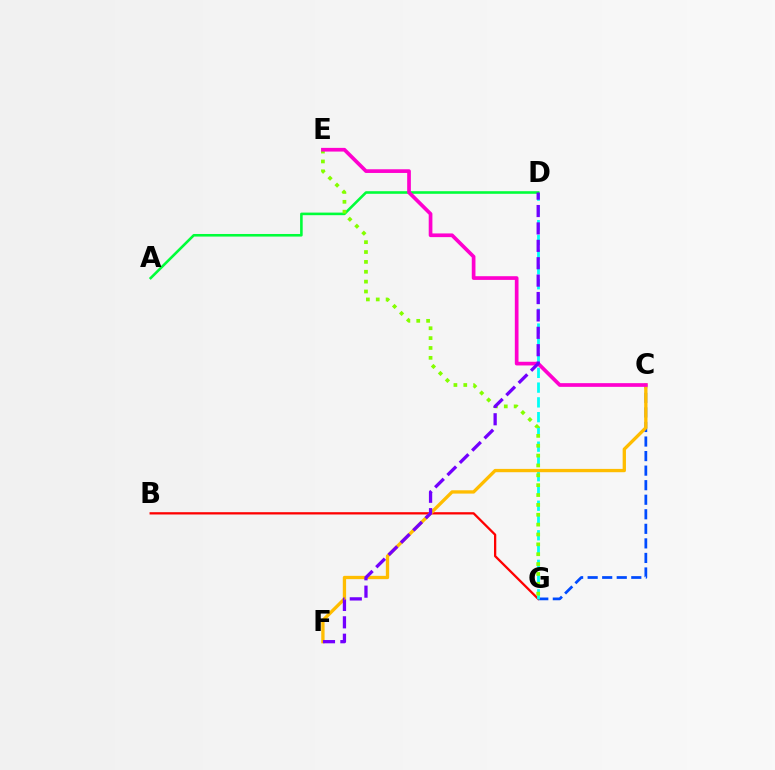{('C', 'G'): [{'color': '#004bff', 'line_style': 'dashed', 'thickness': 1.98}], ('B', 'G'): [{'color': '#ff0000', 'line_style': 'solid', 'thickness': 1.65}], ('D', 'G'): [{'color': '#00fff6', 'line_style': 'dashed', 'thickness': 2.01}], ('C', 'F'): [{'color': '#ffbd00', 'line_style': 'solid', 'thickness': 2.39}], ('A', 'D'): [{'color': '#00ff39', 'line_style': 'solid', 'thickness': 1.87}], ('E', 'G'): [{'color': '#84ff00', 'line_style': 'dotted', 'thickness': 2.68}], ('C', 'E'): [{'color': '#ff00cf', 'line_style': 'solid', 'thickness': 2.66}], ('D', 'F'): [{'color': '#7200ff', 'line_style': 'dashed', 'thickness': 2.36}]}